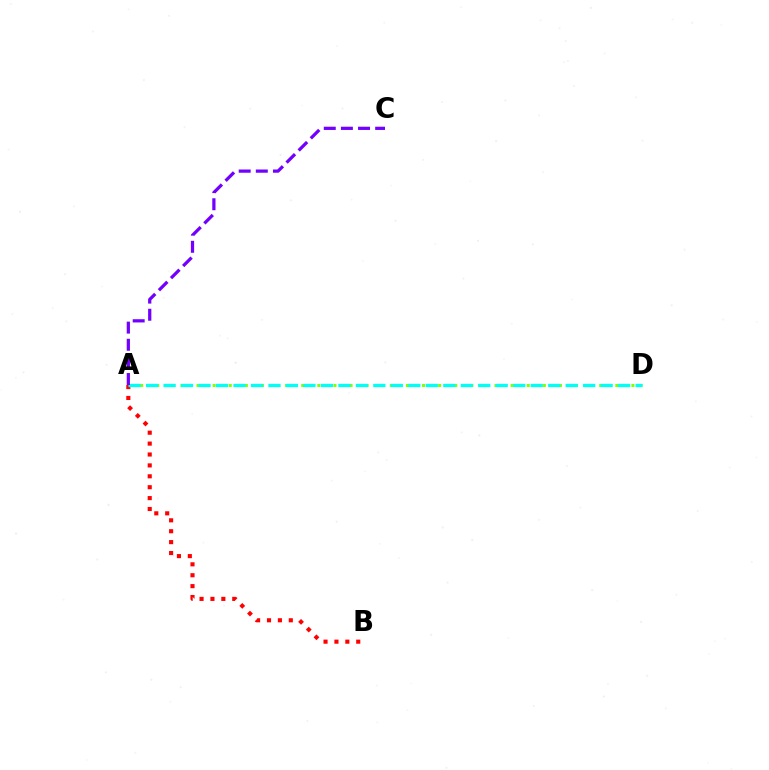{('A', 'D'): [{'color': '#84ff00', 'line_style': 'dotted', 'thickness': 2.19}, {'color': '#00fff6', 'line_style': 'dashed', 'thickness': 2.38}], ('A', 'B'): [{'color': '#ff0000', 'line_style': 'dotted', 'thickness': 2.96}], ('A', 'C'): [{'color': '#7200ff', 'line_style': 'dashed', 'thickness': 2.33}]}